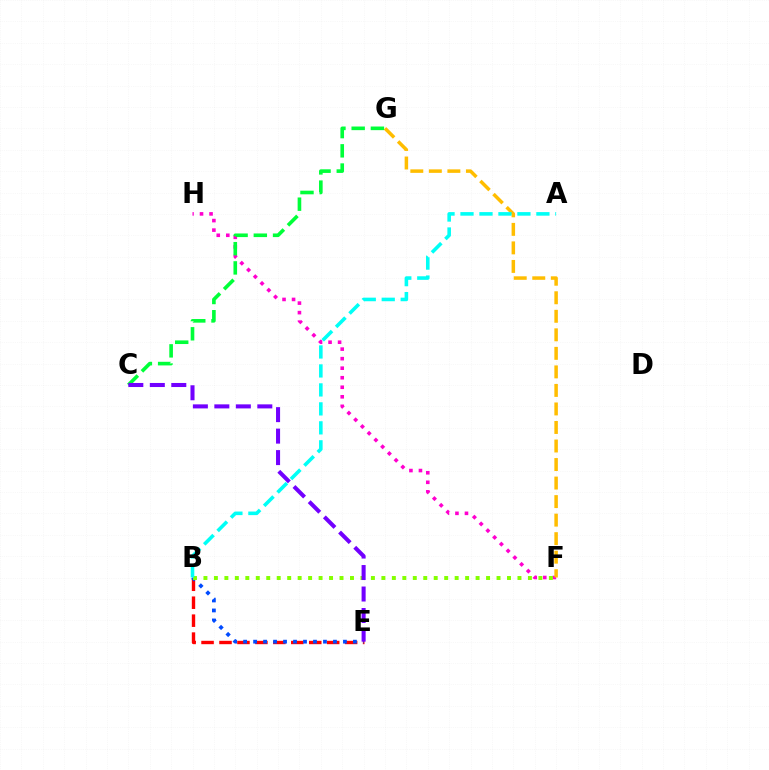{('F', 'H'): [{'color': '#ff00cf', 'line_style': 'dotted', 'thickness': 2.59}], ('B', 'E'): [{'color': '#ff0000', 'line_style': 'dashed', 'thickness': 2.44}, {'color': '#004bff', 'line_style': 'dotted', 'thickness': 2.71}], ('B', 'F'): [{'color': '#84ff00', 'line_style': 'dotted', 'thickness': 2.84}], ('F', 'G'): [{'color': '#ffbd00', 'line_style': 'dashed', 'thickness': 2.52}], ('C', 'G'): [{'color': '#00ff39', 'line_style': 'dashed', 'thickness': 2.61}], ('A', 'B'): [{'color': '#00fff6', 'line_style': 'dashed', 'thickness': 2.58}], ('C', 'E'): [{'color': '#7200ff', 'line_style': 'dashed', 'thickness': 2.92}]}